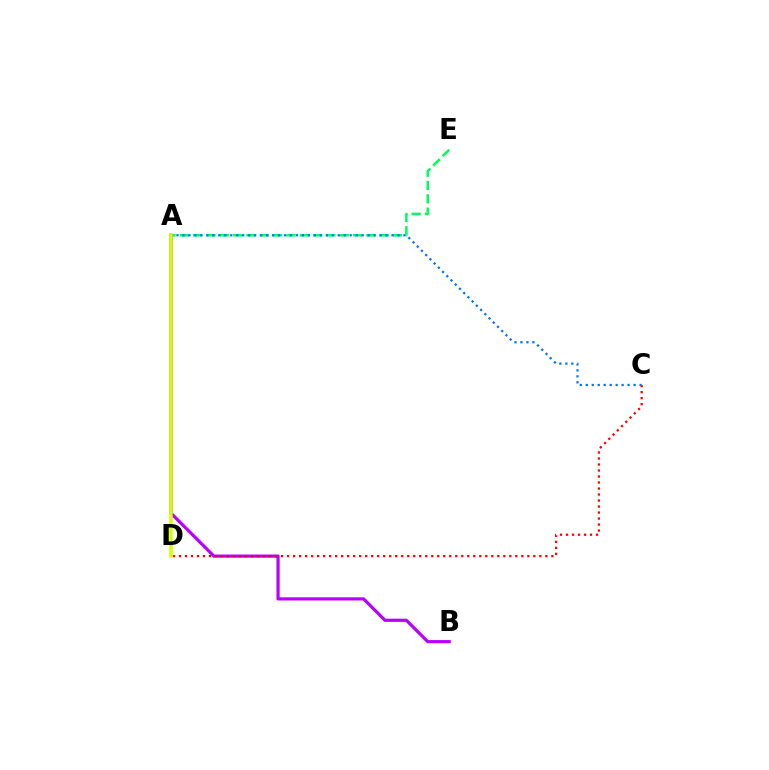{('A', 'E'): [{'color': '#00ff5c', 'line_style': 'dashed', 'thickness': 1.81}], ('A', 'B'): [{'color': '#b900ff', 'line_style': 'solid', 'thickness': 2.29}], ('C', 'D'): [{'color': '#ff0000', 'line_style': 'dotted', 'thickness': 1.63}], ('A', 'C'): [{'color': '#0074ff', 'line_style': 'dotted', 'thickness': 1.62}], ('A', 'D'): [{'color': '#d1ff00', 'line_style': 'solid', 'thickness': 2.52}]}